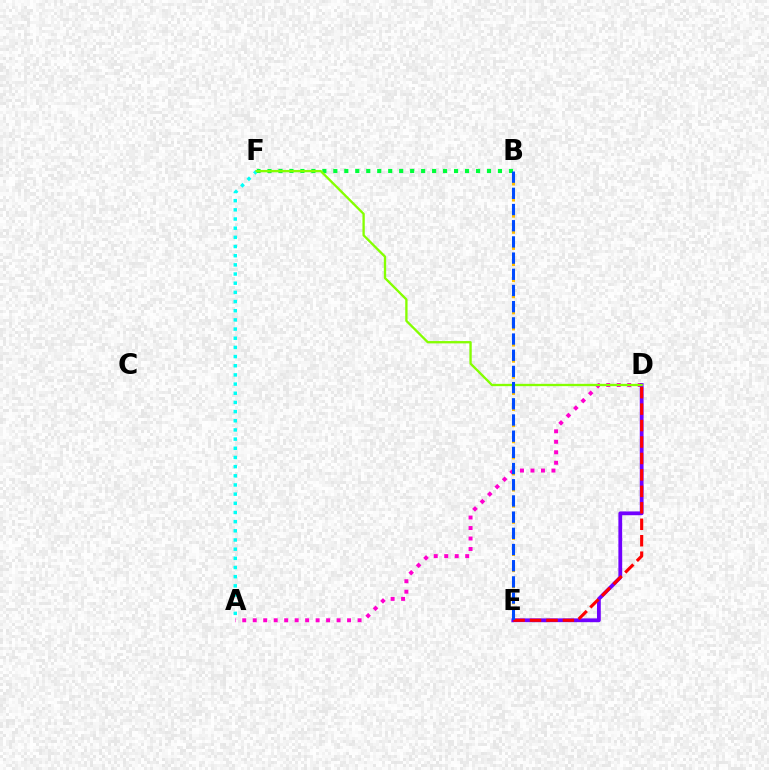{('A', 'D'): [{'color': '#ff00cf', 'line_style': 'dotted', 'thickness': 2.85}], ('A', 'F'): [{'color': '#00fff6', 'line_style': 'dotted', 'thickness': 2.49}], ('B', 'E'): [{'color': '#ffbd00', 'line_style': 'dashed', 'thickness': 2.19}, {'color': '#004bff', 'line_style': 'dashed', 'thickness': 2.2}], ('D', 'E'): [{'color': '#7200ff', 'line_style': 'solid', 'thickness': 2.72}, {'color': '#ff0000', 'line_style': 'dashed', 'thickness': 2.24}], ('B', 'F'): [{'color': '#00ff39', 'line_style': 'dotted', 'thickness': 2.98}], ('D', 'F'): [{'color': '#84ff00', 'line_style': 'solid', 'thickness': 1.67}]}